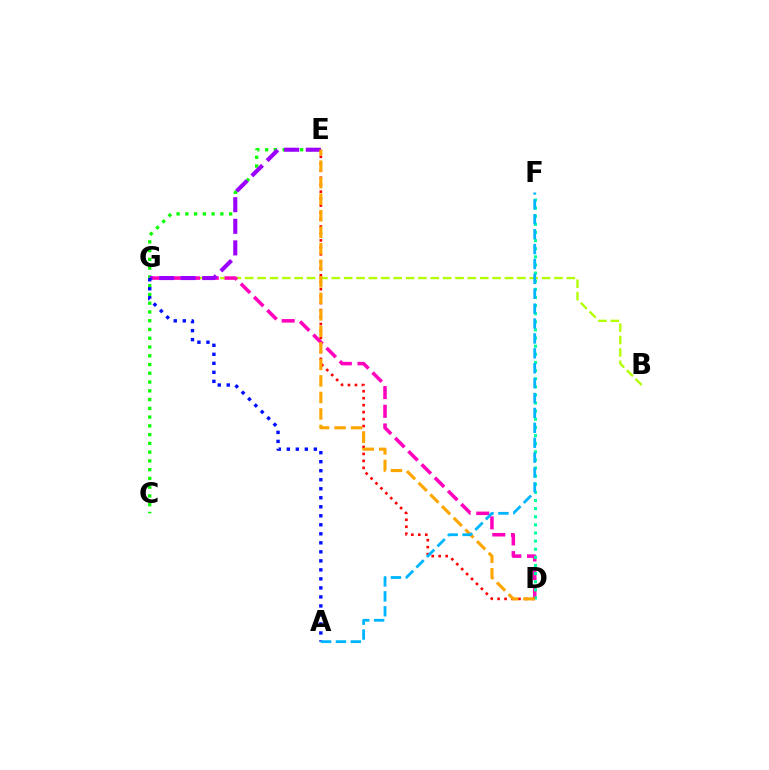{('C', 'E'): [{'color': '#08ff00', 'line_style': 'dotted', 'thickness': 2.38}], ('B', 'G'): [{'color': '#b3ff00', 'line_style': 'dashed', 'thickness': 1.68}], ('D', 'G'): [{'color': '#ff00bd', 'line_style': 'dashed', 'thickness': 2.54}], ('D', 'F'): [{'color': '#00ff9d', 'line_style': 'dotted', 'thickness': 2.21}], ('E', 'G'): [{'color': '#9b00ff', 'line_style': 'dashed', 'thickness': 2.93}], ('D', 'E'): [{'color': '#ff0000', 'line_style': 'dotted', 'thickness': 1.89}, {'color': '#ffa500', 'line_style': 'dashed', 'thickness': 2.24}], ('A', 'G'): [{'color': '#0010ff', 'line_style': 'dotted', 'thickness': 2.45}], ('A', 'F'): [{'color': '#00b5ff', 'line_style': 'dashed', 'thickness': 2.02}]}